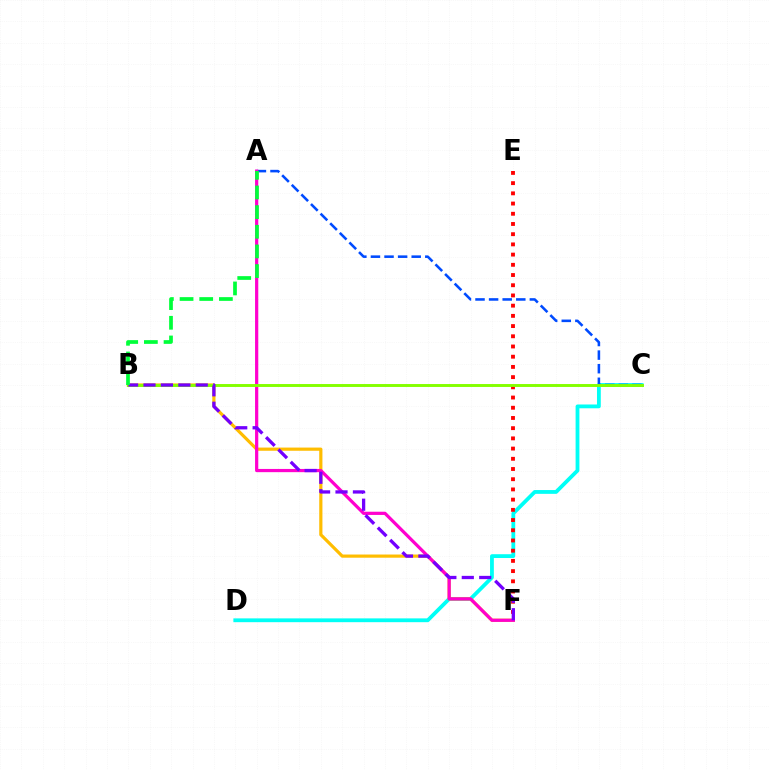{('C', 'D'): [{'color': '#00fff6', 'line_style': 'solid', 'thickness': 2.74}], ('E', 'F'): [{'color': '#ff0000', 'line_style': 'dotted', 'thickness': 2.77}], ('B', 'F'): [{'color': '#ffbd00', 'line_style': 'solid', 'thickness': 2.29}, {'color': '#7200ff', 'line_style': 'dashed', 'thickness': 2.37}], ('A', 'C'): [{'color': '#004bff', 'line_style': 'dashed', 'thickness': 1.85}], ('A', 'F'): [{'color': '#ff00cf', 'line_style': 'solid', 'thickness': 2.32}], ('B', 'C'): [{'color': '#84ff00', 'line_style': 'solid', 'thickness': 2.11}], ('A', 'B'): [{'color': '#00ff39', 'line_style': 'dashed', 'thickness': 2.67}]}